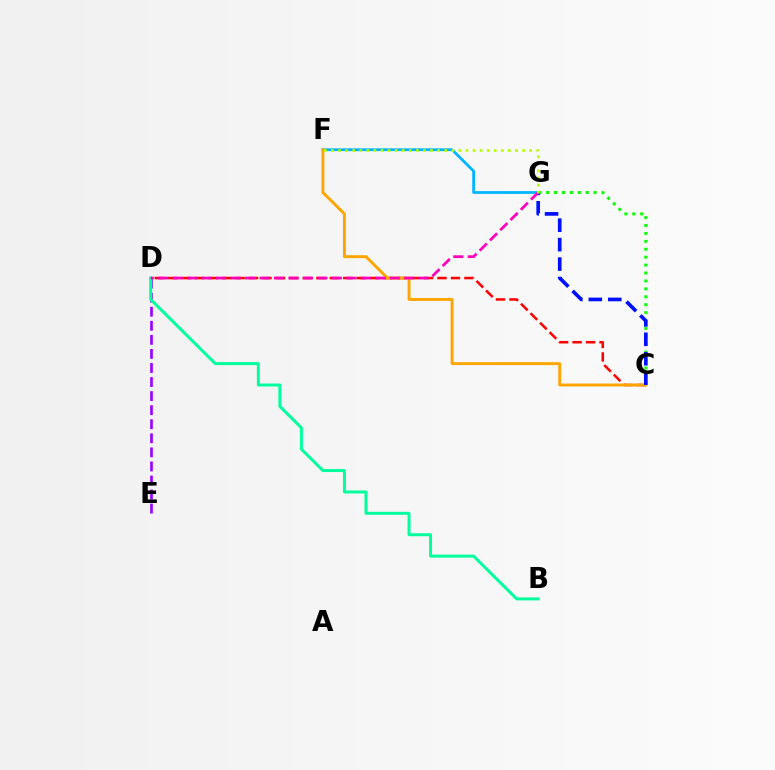{('D', 'E'): [{'color': '#9b00ff', 'line_style': 'dashed', 'thickness': 1.91}], ('C', 'D'): [{'color': '#ff0000', 'line_style': 'dashed', 'thickness': 1.83}], ('B', 'D'): [{'color': '#00ff9d', 'line_style': 'solid', 'thickness': 2.15}], ('C', 'G'): [{'color': '#08ff00', 'line_style': 'dotted', 'thickness': 2.15}, {'color': '#0010ff', 'line_style': 'dashed', 'thickness': 2.64}], ('F', 'G'): [{'color': '#00b5ff', 'line_style': 'solid', 'thickness': 1.99}, {'color': '#b3ff00', 'line_style': 'dotted', 'thickness': 1.92}], ('C', 'F'): [{'color': '#ffa500', 'line_style': 'solid', 'thickness': 2.1}], ('D', 'G'): [{'color': '#ff00bd', 'line_style': 'dashed', 'thickness': 1.97}]}